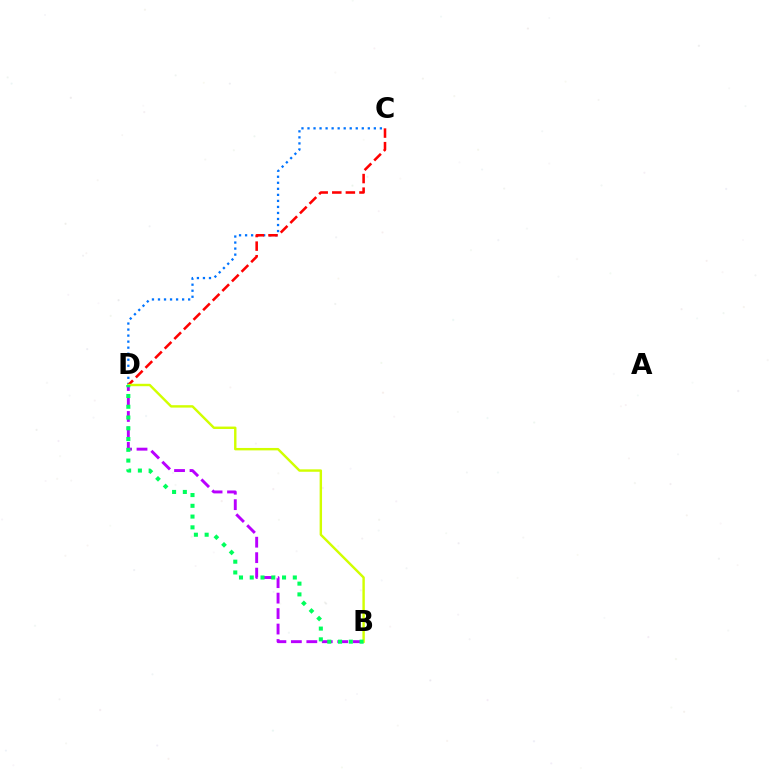{('C', 'D'): [{'color': '#0074ff', 'line_style': 'dotted', 'thickness': 1.64}, {'color': '#ff0000', 'line_style': 'dashed', 'thickness': 1.85}], ('B', 'D'): [{'color': '#b900ff', 'line_style': 'dashed', 'thickness': 2.1}, {'color': '#d1ff00', 'line_style': 'solid', 'thickness': 1.74}, {'color': '#00ff5c', 'line_style': 'dotted', 'thickness': 2.92}]}